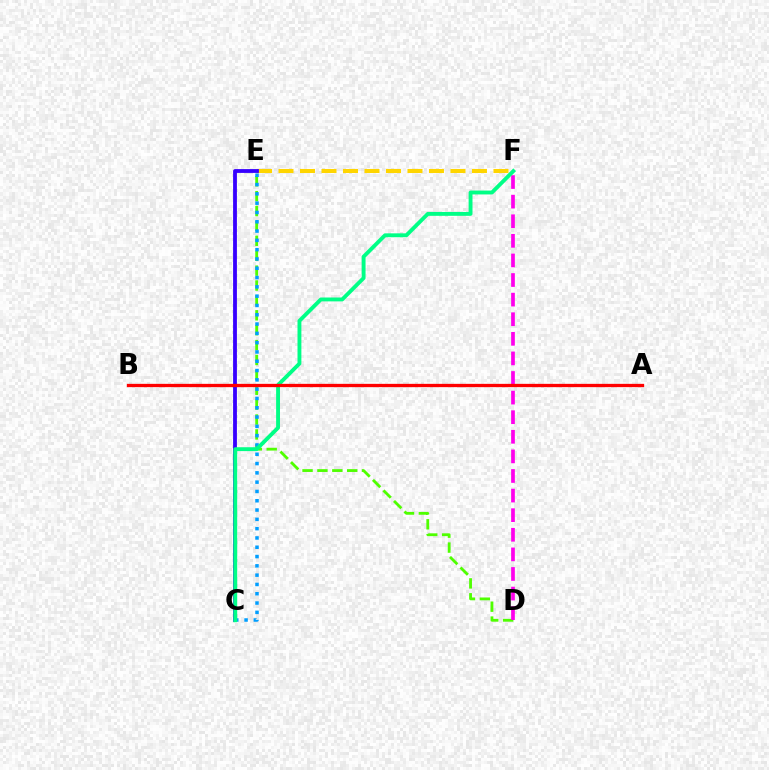{('E', 'F'): [{'color': '#ffd500', 'line_style': 'dashed', 'thickness': 2.92}], ('D', 'E'): [{'color': '#4fff00', 'line_style': 'dashed', 'thickness': 2.02}], ('C', 'E'): [{'color': '#3700ff', 'line_style': 'solid', 'thickness': 2.74}, {'color': '#009eff', 'line_style': 'dotted', 'thickness': 2.53}], ('D', 'F'): [{'color': '#ff00ed', 'line_style': 'dashed', 'thickness': 2.66}], ('C', 'F'): [{'color': '#00ff86', 'line_style': 'solid', 'thickness': 2.79}], ('A', 'B'): [{'color': '#ff0000', 'line_style': 'solid', 'thickness': 2.37}]}